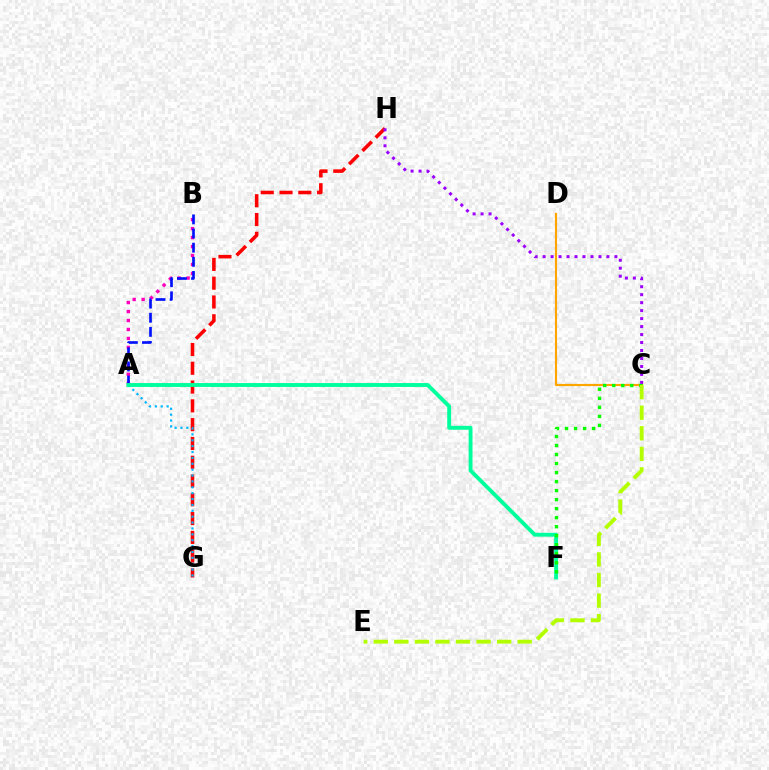{('A', 'B'): [{'color': '#ff00bd', 'line_style': 'dotted', 'thickness': 2.44}, {'color': '#0010ff', 'line_style': 'dashed', 'thickness': 1.92}], ('G', 'H'): [{'color': '#ff0000', 'line_style': 'dashed', 'thickness': 2.55}], ('C', 'D'): [{'color': '#ffa500', 'line_style': 'solid', 'thickness': 1.56}], ('A', 'G'): [{'color': '#00b5ff', 'line_style': 'dotted', 'thickness': 1.6}], ('A', 'F'): [{'color': '#00ff9d', 'line_style': 'solid', 'thickness': 2.8}], ('C', 'F'): [{'color': '#08ff00', 'line_style': 'dotted', 'thickness': 2.45}], ('C', 'H'): [{'color': '#9b00ff', 'line_style': 'dotted', 'thickness': 2.17}], ('C', 'E'): [{'color': '#b3ff00', 'line_style': 'dashed', 'thickness': 2.79}]}